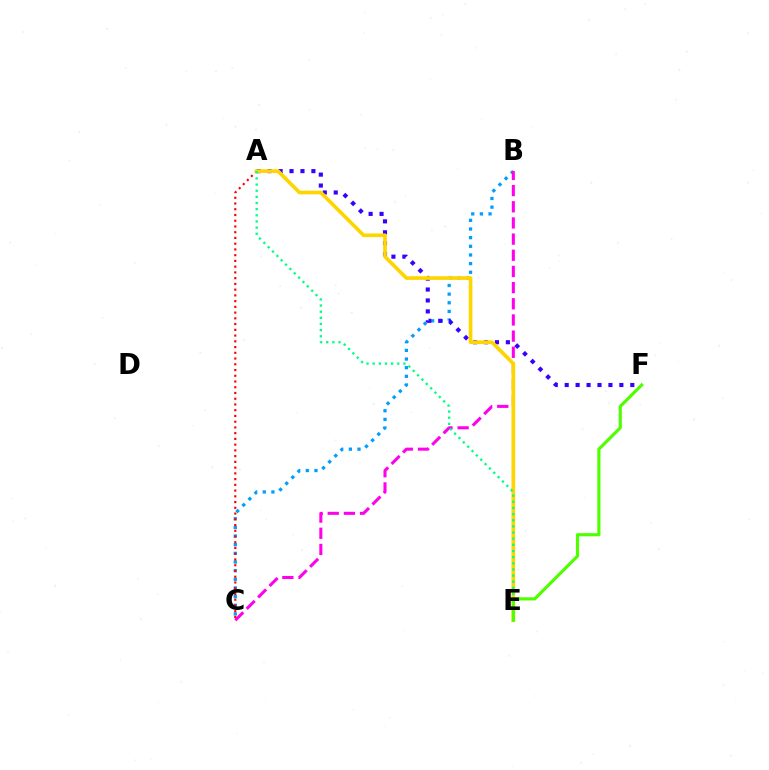{('B', 'C'): [{'color': '#009eff', 'line_style': 'dotted', 'thickness': 2.35}, {'color': '#ff00ed', 'line_style': 'dashed', 'thickness': 2.2}], ('A', 'C'): [{'color': '#ff0000', 'line_style': 'dotted', 'thickness': 1.56}], ('A', 'F'): [{'color': '#3700ff', 'line_style': 'dotted', 'thickness': 2.97}], ('A', 'E'): [{'color': '#ffd500', 'line_style': 'solid', 'thickness': 2.64}, {'color': '#00ff86', 'line_style': 'dotted', 'thickness': 1.67}], ('E', 'F'): [{'color': '#4fff00', 'line_style': 'solid', 'thickness': 2.27}]}